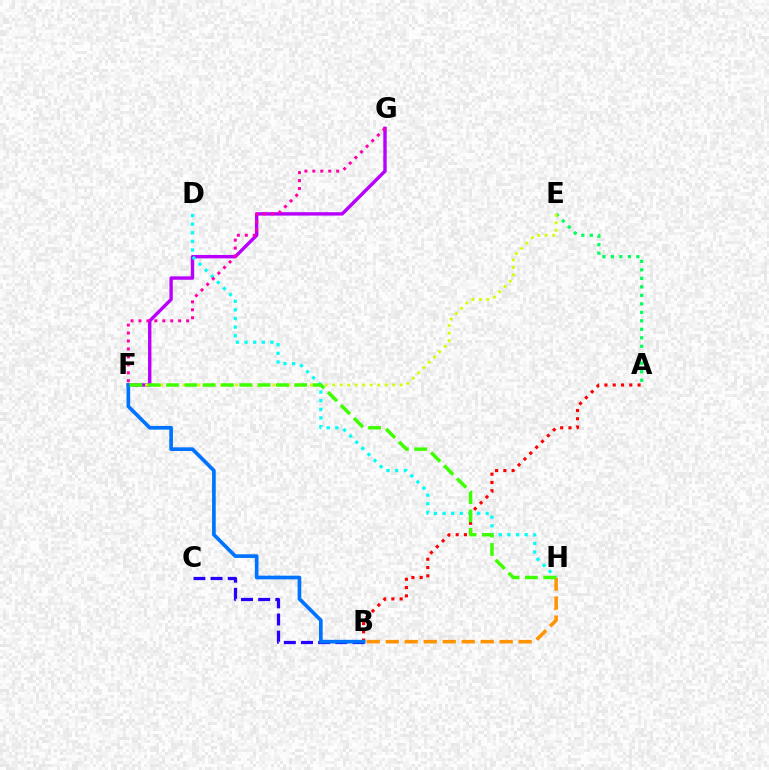{('B', 'C'): [{'color': '#2500ff', 'line_style': 'dashed', 'thickness': 2.33}], ('F', 'G'): [{'color': '#b900ff', 'line_style': 'solid', 'thickness': 2.44}, {'color': '#ff00ac', 'line_style': 'dotted', 'thickness': 2.16}], ('A', 'B'): [{'color': '#ff0000', 'line_style': 'dotted', 'thickness': 2.25}], ('A', 'E'): [{'color': '#00ff5c', 'line_style': 'dotted', 'thickness': 2.31}], ('B', 'F'): [{'color': '#0074ff', 'line_style': 'solid', 'thickness': 2.65}], ('E', 'F'): [{'color': '#d1ff00', 'line_style': 'dotted', 'thickness': 2.03}], ('D', 'H'): [{'color': '#00fff6', 'line_style': 'dotted', 'thickness': 2.34}], ('B', 'H'): [{'color': '#ff9400', 'line_style': 'dashed', 'thickness': 2.58}], ('F', 'H'): [{'color': '#3dff00', 'line_style': 'dashed', 'thickness': 2.49}]}